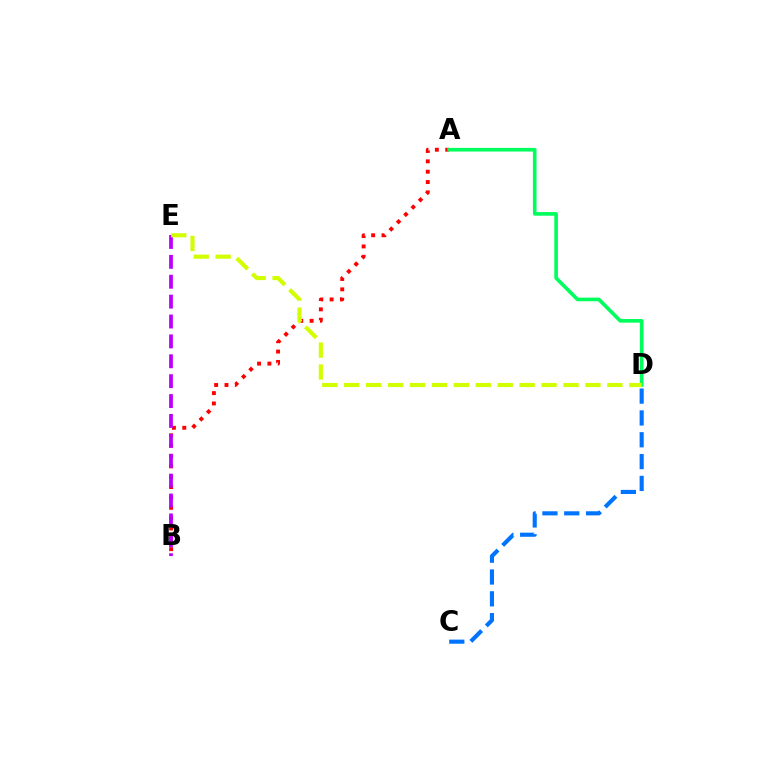{('A', 'B'): [{'color': '#ff0000', 'line_style': 'dotted', 'thickness': 2.81}], ('C', 'D'): [{'color': '#0074ff', 'line_style': 'dashed', 'thickness': 2.96}], ('A', 'D'): [{'color': '#00ff5c', 'line_style': 'solid', 'thickness': 2.62}], ('B', 'E'): [{'color': '#b900ff', 'line_style': 'dashed', 'thickness': 2.7}], ('D', 'E'): [{'color': '#d1ff00', 'line_style': 'dashed', 'thickness': 2.98}]}